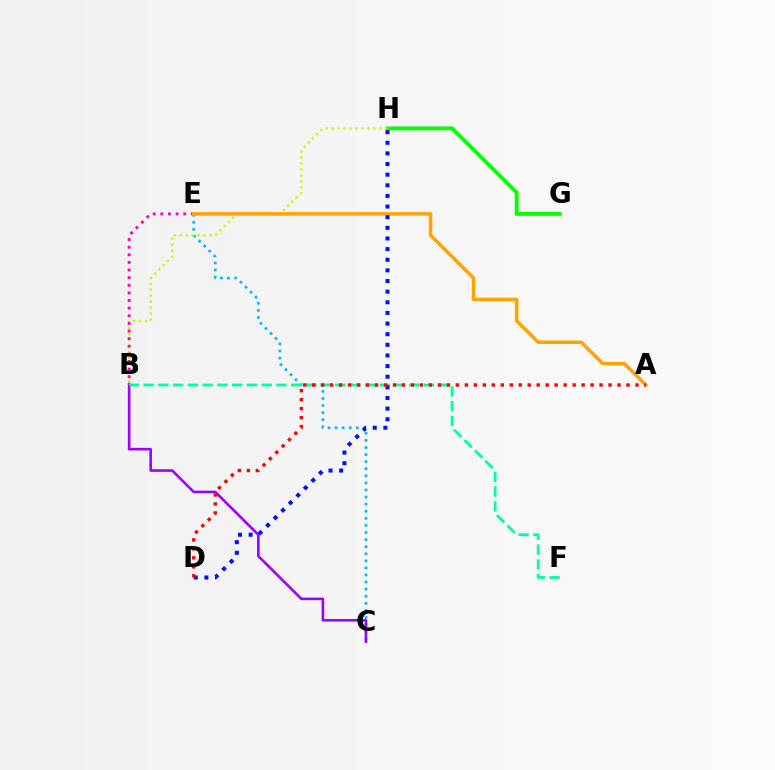{('G', 'H'): [{'color': '#08ff00', 'line_style': 'solid', 'thickness': 2.8}], ('C', 'E'): [{'color': '#00b5ff', 'line_style': 'dotted', 'thickness': 1.92}], ('B', 'H'): [{'color': '#b3ff00', 'line_style': 'dotted', 'thickness': 1.62}], ('B', 'C'): [{'color': '#9b00ff', 'line_style': 'solid', 'thickness': 1.87}], ('B', 'E'): [{'color': '#ff00bd', 'line_style': 'dotted', 'thickness': 2.07}], ('A', 'E'): [{'color': '#ffa500', 'line_style': 'solid', 'thickness': 2.56}], ('B', 'F'): [{'color': '#00ff9d', 'line_style': 'dashed', 'thickness': 2.0}], ('D', 'H'): [{'color': '#0010ff', 'line_style': 'dotted', 'thickness': 2.89}], ('A', 'D'): [{'color': '#ff0000', 'line_style': 'dotted', 'thickness': 2.44}]}